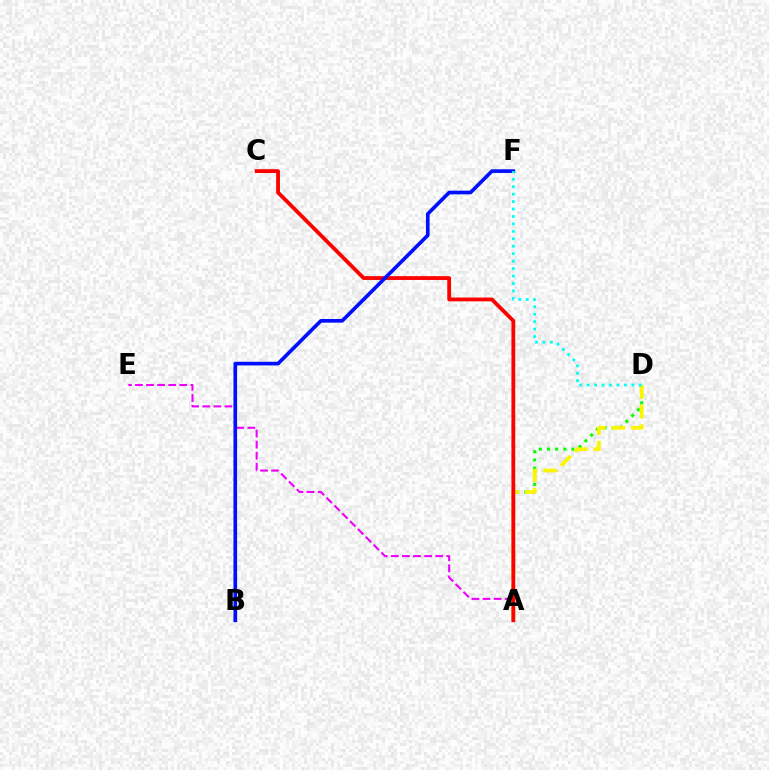{('A', 'D'): [{'color': '#08ff00', 'line_style': 'dotted', 'thickness': 2.22}, {'color': '#fcf500', 'line_style': 'dashed', 'thickness': 2.68}], ('A', 'E'): [{'color': '#ee00ff', 'line_style': 'dashed', 'thickness': 1.51}], ('A', 'C'): [{'color': '#ff0000', 'line_style': 'solid', 'thickness': 2.74}], ('B', 'F'): [{'color': '#0010ff', 'line_style': 'solid', 'thickness': 2.63}], ('D', 'F'): [{'color': '#00fff6', 'line_style': 'dotted', 'thickness': 2.02}]}